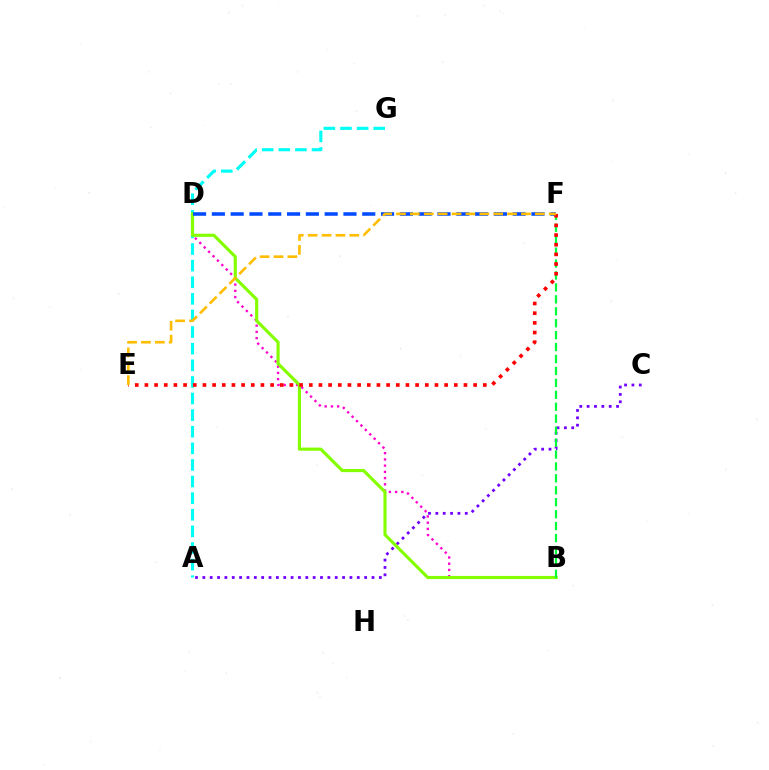{('A', 'G'): [{'color': '#00fff6', 'line_style': 'dashed', 'thickness': 2.26}], ('A', 'C'): [{'color': '#7200ff', 'line_style': 'dotted', 'thickness': 2.0}], ('B', 'D'): [{'color': '#ff00cf', 'line_style': 'dotted', 'thickness': 1.69}, {'color': '#84ff00', 'line_style': 'solid', 'thickness': 2.26}], ('B', 'F'): [{'color': '#00ff39', 'line_style': 'dashed', 'thickness': 1.62}], ('D', 'F'): [{'color': '#004bff', 'line_style': 'dashed', 'thickness': 2.55}], ('E', 'F'): [{'color': '#ff0000', 'line_style': 'dotted', 'thickness': 2.63}, {'color': '#ffbd00', 'line_style': 'dashed', 'thickness': 1.89}]}